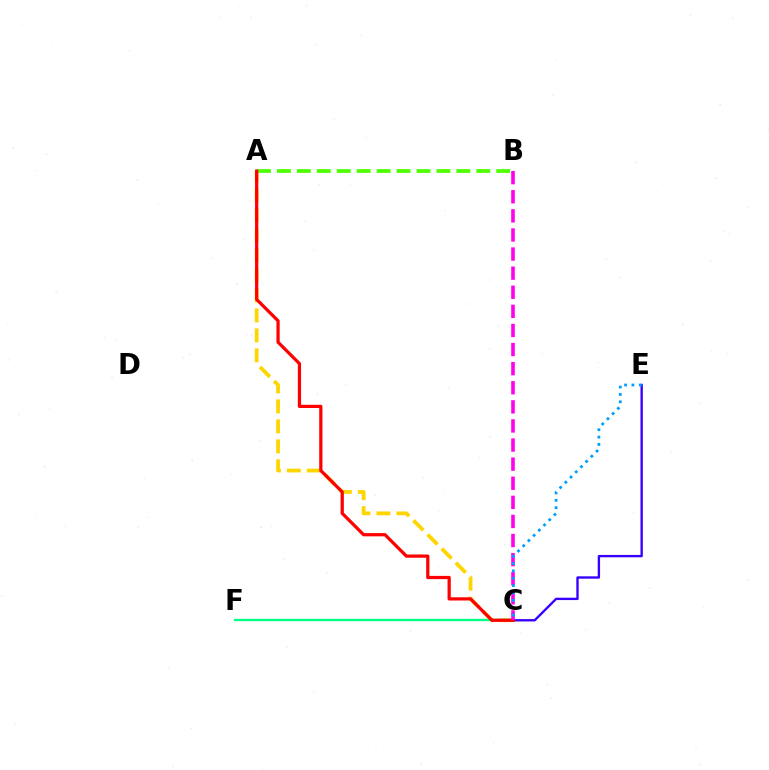{('A', 'C'): [{'color': '#ffd500', 'line_style': 'dashed', 'thickness': 2.71}, {'color': '#ff0000', 'line_style': 'solid', 'thickness': 2.33}], ('A', 'B'): [{'color': '#4fff00', 'line_style': 'dashed', 'thickness': 2.71}], ('C', 'F'): [{'color': '#00ff86', 'line_style': 'solid', 'thickness': 1.7}], ('C', 'E'): [{'color': '#3700ff', 'line_style': 'solid', 'thickness': 1.7}, {'color': '#009eff', 'line_style': 'dotted', 'thickness': 2.0}], ('B', 'C'): [{'color': '#ff00ed', 'line_style': 'dashed', 'thickness': 2.59}]}